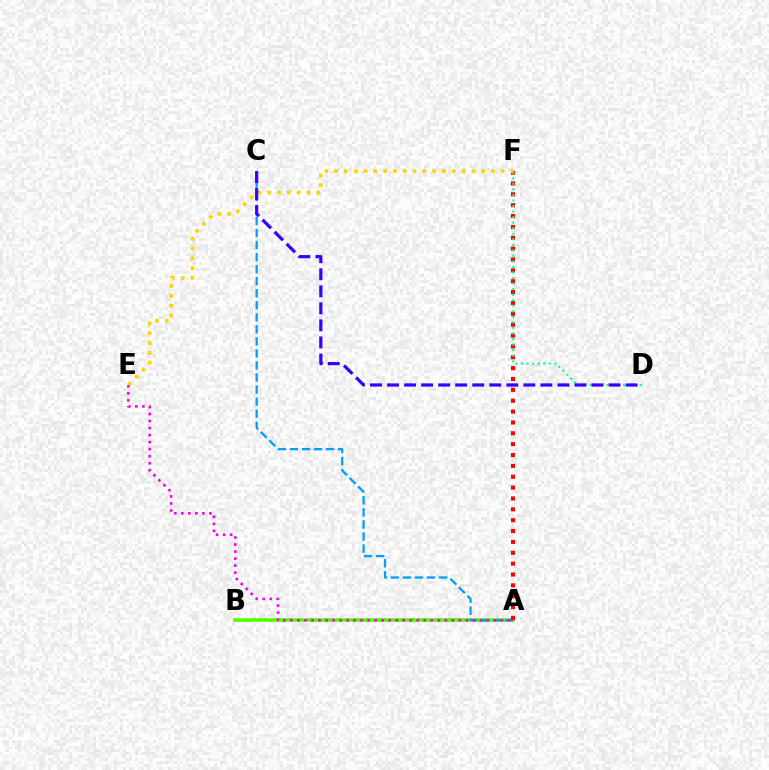{('A', 'B'): [{'color': '#4fff00', 'line_style': 'solid', 'thickness': 2.6}], ('A', 'C'): [{'color': '#009eff', 'line_style': 'dashed', 'thickness': 1.64}], ('A', 'F'): [{'color': '#ff0000', 'line_style': 'dotted', 'thickness': 2.95}], ('D', 'F'): [{'color': '#00ff86', 'line_style': 'dotted', 'thickness': 1.51}], ('E', 'F'): [{'color': '#ffd500', 'line_style': 'dotted', 'thickness': 2.66}], ('C', 'D'): [{'color': '#3700ff', 'line_style': 'dashed', 'thickness': 2.31}], ('A', 'E'): [{'color': '#ff00ed', 'line_style': 'dotted', 'thickness': 1.91}]}